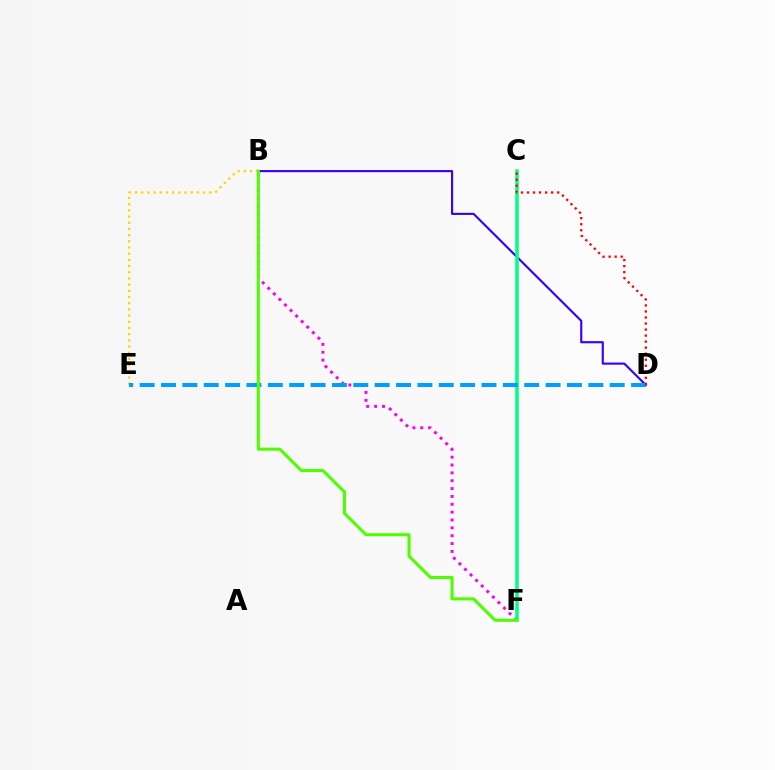{('B', 'F'): [{'color': '#ff00ed', 'line_style': 'dotted', 'thickness': 2.13}, {'color': '#4fff00', 'line_style': 'solid', 'thickness': 2.22}], ('B', 'E'): [{'color': '#ffd500', 'line_style': 'dotted', 'thickness': 1.68}], ('B', 'D'): [{'color': '#3700ff', 'line_style': 'solid', 'thickness': 1.54}], ('C', 'F'): [{'color': '#00ff86', 'line_style': 'solid', 'thickness': 2.52}], ('D', 'E'): [{'color': '#009eff', 'line_style': 'dashed', 'thickness': 2.9}], ('C', 'D'): [{'color': '#ff0000', 'line_style': 'dotted', 'thickness': 1.64}]}